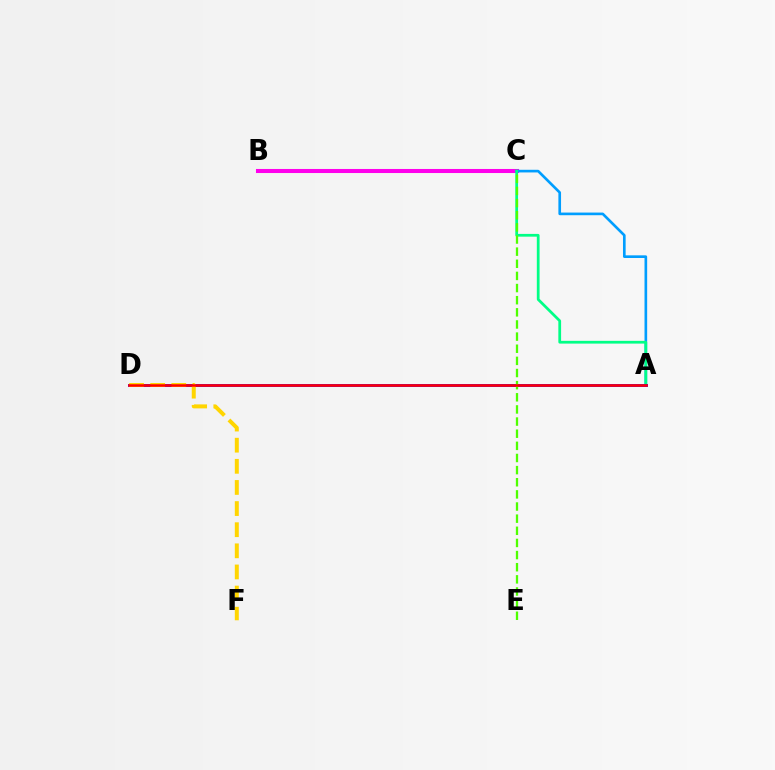{('B', 'C'): [{'color': '#ff00ed', 'line_style': 'solid', 'thickness': 2.92}], ('A', 'C'): [{'color': '#009eff', 'line_style': 'solid', 'thickness': 1.91}, {'color': '#00ff86', 'line_style': 'solid', 'thickness': 1.98}], ('A', 'D'): [{'color': '#3700ff', 'line_style': 'solid', 'thickness': 2.06}, {'color': '#ff0000', 'line_style': 'solid', 'thickness': 1.8}], ('C', 'E'): [{'color': '#4fff00', 'line_style': 'dashed', 'thickness': 1.65}], ('D', 'F'): [{'color': '#ffd500', 'line_style': 'dashed', 'thickness': 2.87}]}